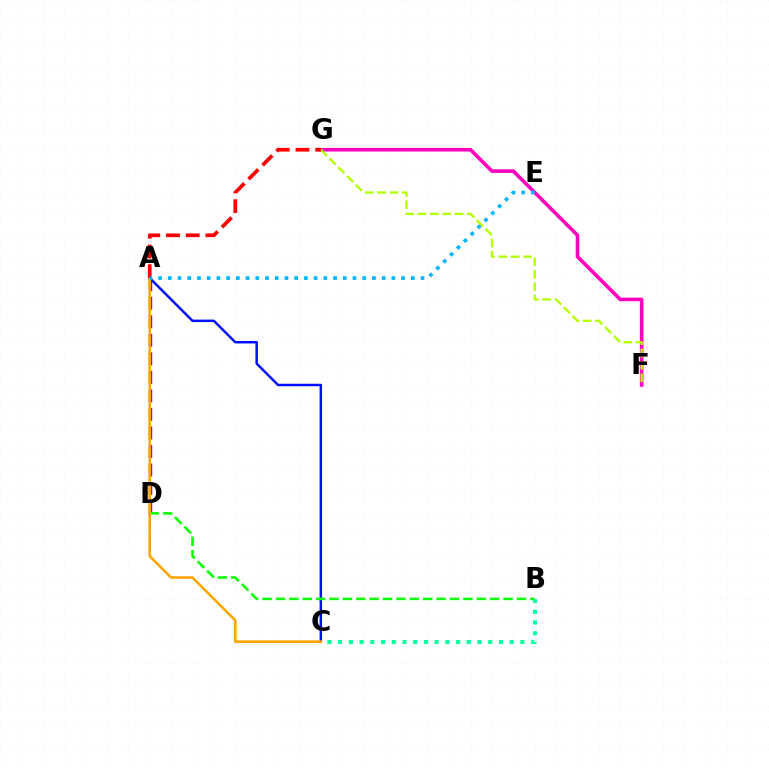{('F', 'G'): [{'color': '#ff00bd', 'line_style': 'solid', 'thickness': 2.59}, {'color': '#b3ff00', 'line_style': 'dashed', 'thickness': 1.68}], ('A', 'D'): [{'color': '#9b00ff', 'line_style': 'dashed', 'thickness': 2.52}], ('A', 'C'): [{'color': '#0010ff', 'line_style': 'solid', 'thickness': 1.79}, {'color': '#ffa500', 'line_style': 'solid', 'thickness': 1.88}], ('B', 'D'): [{'color': '#08ff00', 'line_style': 'dashed', 'thickness': 1.82}], ('B', 'C'): [{'color': '#00ff9d', 'line_style': 'dotted', 'thickness': 2.91}], ('A', 'G'): [{'color': '#ff0000', 'line_style': 'dashed', 'thickness': 2.68}], ('A', 'E'): [{'color': '#00b5ff', 'line_style': 'dotted', 'thickness': 2.64}]}